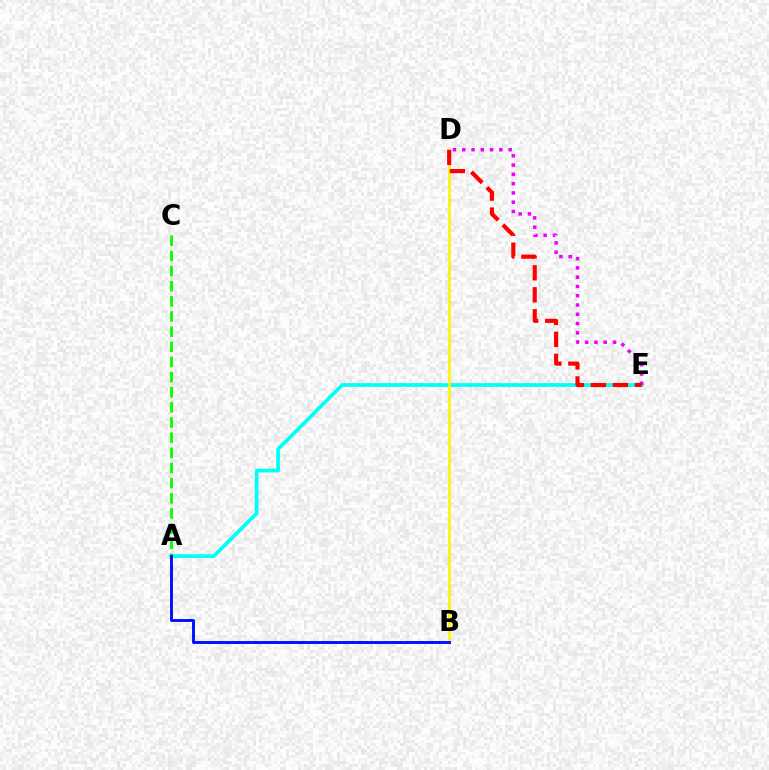{('A', 'E'): [{'color': '#00fff6', 'line_style': 'solid', 'thickness': 2.69}], ('B', 'D'): [{'color': '#fcf500', 'line_style': 'solid', 'thickness': 1.89}], ('D', 'E'): [{'color': '#ee00ff', 'line_style': 'dotted', 'thickness': 2.52}, {'color': '#ff0000', 'line_style': 'dashed', 'thickness': 2.99}], ('A', 'C'): [{'color': '#08ff00', 'line_style': 'dashed', 'thickness': 2.06}], ('A', 'B'): [{'color': '#0010ff', 'line_style': 'solid', 'thickness': 2.1}]}